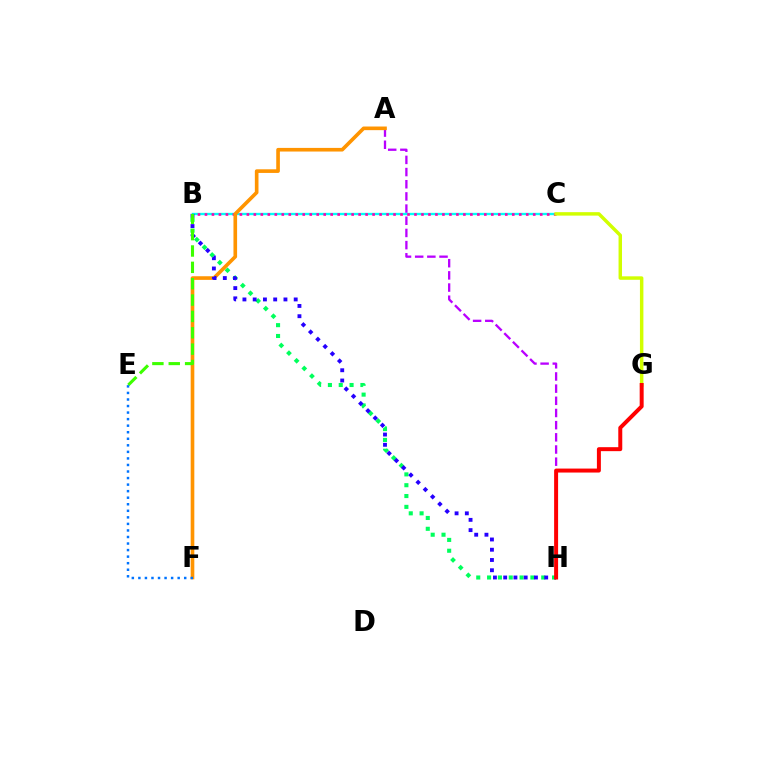{('A', 'H'): [{'color': '#b900ff', 'line_style': 'dashed', 'thickness': 1.65}], ('B', 'C'): [{'color': '#00fff6', 'line_style': 'solid', 'thickness': 1.69}, {'color': '#ff00ac', 'line_style': 'dotted', 'thickness': 1.9}], ('B', 'H'): [{'color': '#00ff5c', 'line_style': 'dotted', 'thickness': 2.94}, {'color': '#2500ff', 'line_style': 'dotted', 'thickness': 2.79}], ('A', 'F'): [{'color': '#ff9400', 'line_style': 'solid', 'thickness': 2.62}], ('C', 'G'): [{'color': '#d1ff00', 'line_style': 'solid', 'thickness': 2.49}], ('B', 'E'): [{'color': '#3dff00', 'line_style': 'dashed', 'thickness': 2.22}], ('G', 'H'): [{'color': '#ff0000', 'line_style': 'solid', 'thickness': 2.86}], ('E', 'F'): [{'color': '#0074ff', 'line_style': 'dotted', 'thickness': 1.78}]}